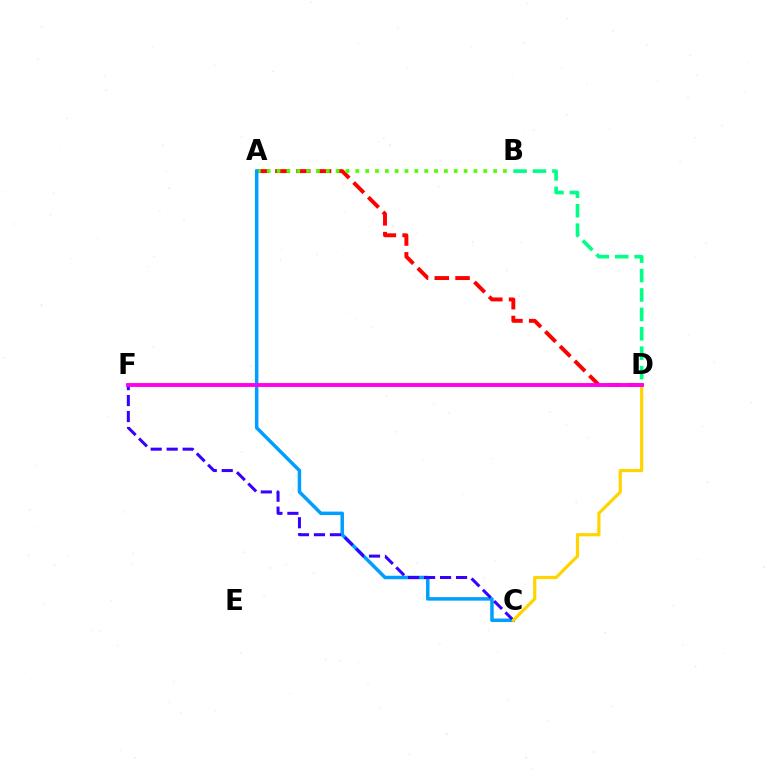{('A', 'D'): [{'color': '#ff0000', 'line_style': 'dashed', 'thickness': 2.82}], ('A', 'B'): [{'color': '#4fff00', 'line_style': 'dotted', 'thickness': 2.67}], ('A', 'C'): [{'color': '#009eff', 'line_style': 'solid', 'thickness': 2.51}], ('C', 'F'): [{'color': '#3700ff', 'line_style': 'dashed', 'thickness': 2.17}], ('C', 'D'): [{'color': '#ffd500', 'line_style': 'solid', 'thickness': 2.3}], ('D', 'F'): [{'color': '#ff00ed', 'line_style': 'solid', 'thickness': 2.79}], ('B', 'D'): [{'color': '#00ff86', 'line_style': 'dashed', 'thickness': 2.64}]}